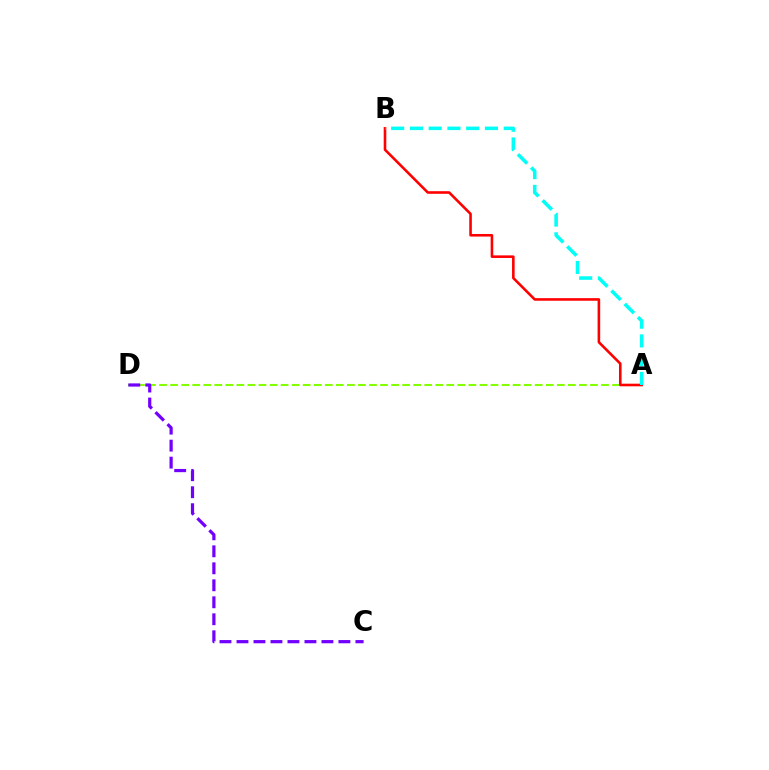{('A', 'D'): [{'color': '#84ff00', 'line_style': 'dashed', 'thickness': 1.5}], ('A', 'B'): [{'color': '#ff0000', 'line_style': 'solid', 'thickness': 1.87}, {'color': '#00fff6', 'line_style': 'dashed', 'thickness': 2.55}], ('C', 'D'): [{'color': '#7200ff', 'line_style': 'dashed', 'thickness': 2.31}]}